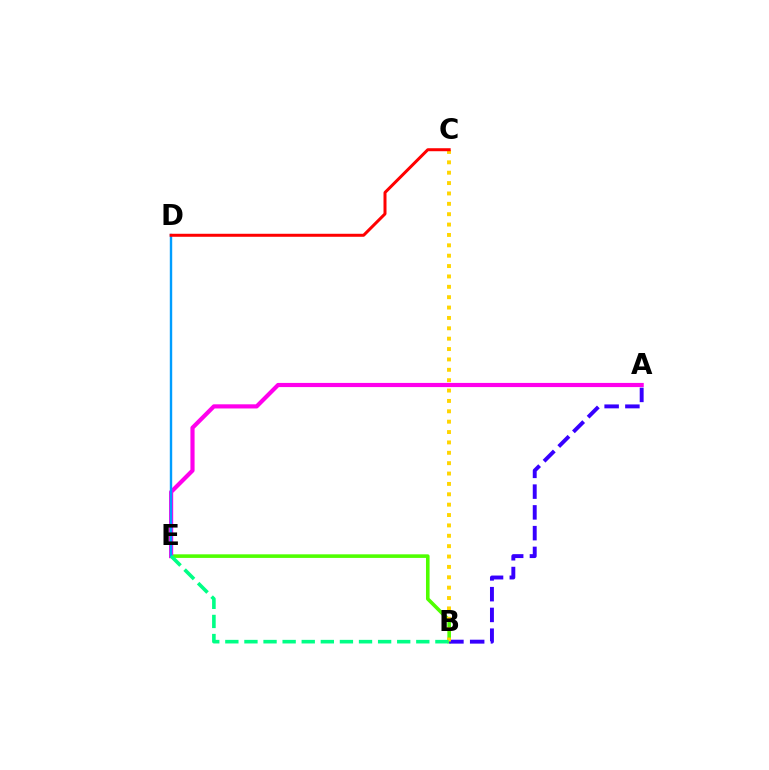{('B', 'E'): [{'color': '#4fff00', 'line_style': 'solid', 'thickness': 2.58}, {'color': '#00ff86', 'line_style': 'dashed', 'thickness': 2.59}], ('A', 'B'): [{'color': '#3700ff', 'line_style': 'dashed', 'thickness': 2.82}], ('A', 'E'): [{'color': '#ff00ed', 'line_style': 'solid', 'thickness': 3.0}], ('D', 'E'): [{'color': '#009eff', 'line_style': 'solid', 'thickness': 1.73}], ('B', 'C'): [{'color': '#ffd500', 'line_style': 'dotted', 'thickness': 2.82}], ('C', 'D'): [{'color': '#ff0000', 'line_style': 'solid', 'thickness': 2.16}]}